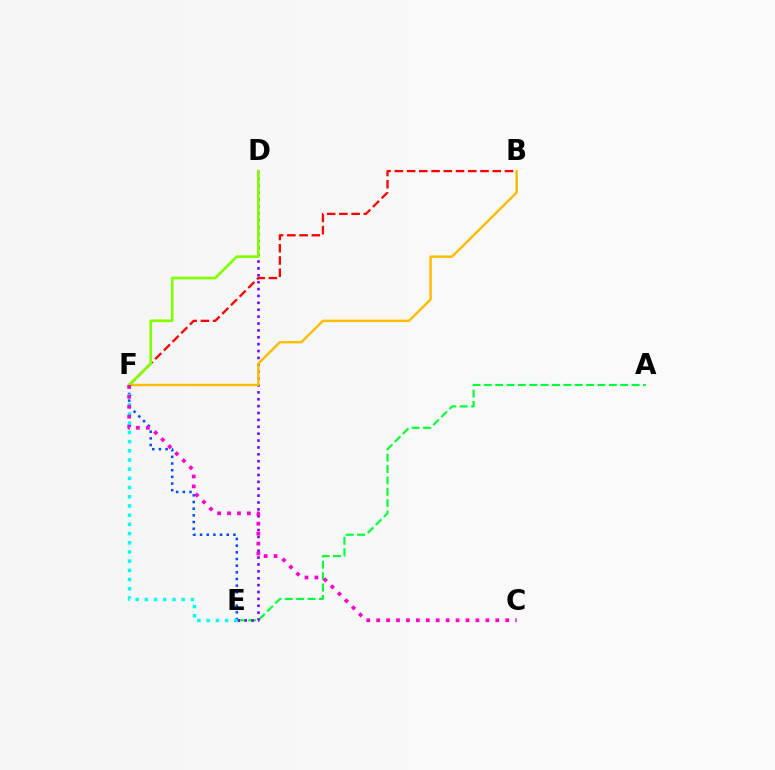{('B', 'F'): [{'color': '#ff0000', 'line_style': 'dashed', 'thickness': 1.66}, {'color': '#ffbd00', 'line_style': 'solid', 'thickness': 1.76}], ('E', 'F'): [{'color': '#004bff', 'line_style': 'dotted', 'thickness': 1.81}, {'color': '#00fff6', 'line_style': 'dotted', 'thickness': 2.5}], ('A', 'E'): [{'color': '#00ff39', 'line_style': 'dashed', 'thickness': 1.54}], ('D', 'E'): [{'color': '#7200ff', 'line_style': 'dotted', 'thickness': 1.87}], ('D', 'F'): [{'color': '#84ff00', 'line_style': 'solid', 'thickness': 1.94}], ('C', 'F'): [{'color': '#ff00cf', 'line_style': 'dotted', 'thickness': 2.7}]}